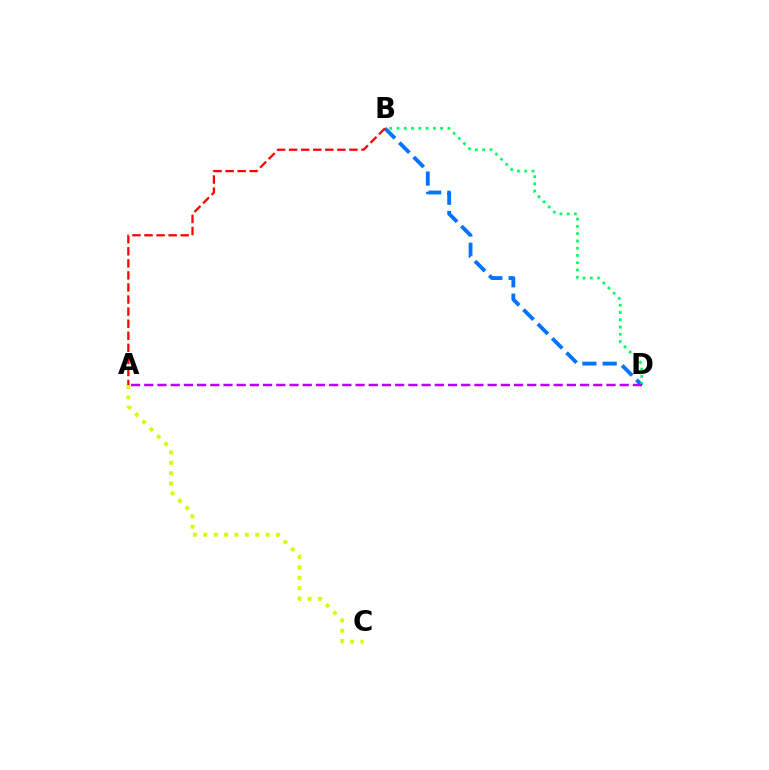{('B', 'D'): [{'color': '#0074ff', 'line_style': 'dashed', 'thickness': 2.76}, {'color': '#00ff5c', 'line_style': 'dotted', 'thickness': 1.98}], ('A', 'C'): [{'color': '#d1ff00', 'line_style': 'dotted', 'thickness': 2.82}], ('A', 'B'): [{'color': '#ff0000', 'line_style': 'dashed', 'thickness': 1.64}], ('A', 'D'): [{'color': '#b900ff', 'line_style': 'dashed', 'thickness': 1.79}]}